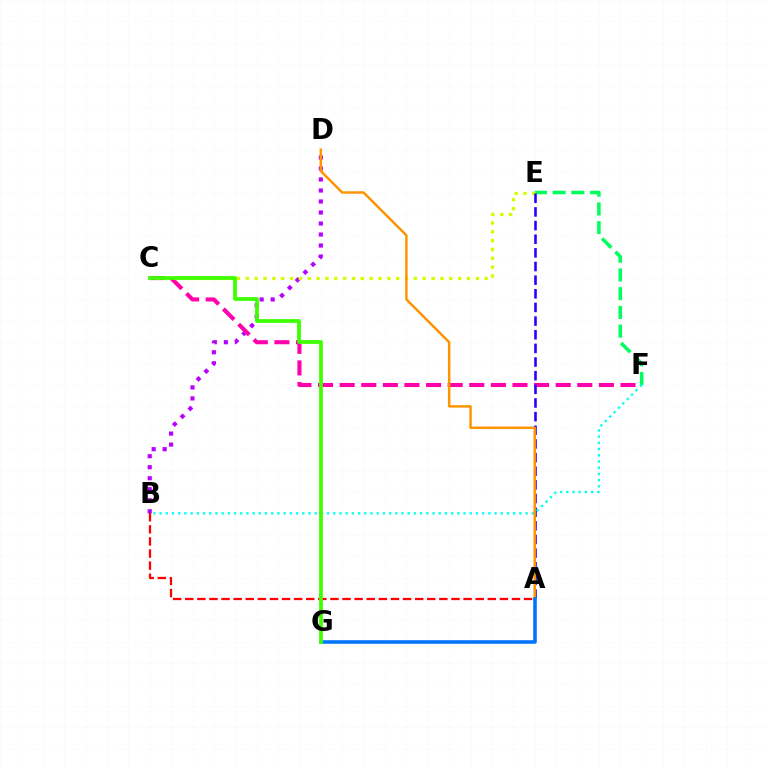{('B', 'D'): [{'color': '#b900ff', 'line_style': 'dotted', 'thickness': 2.99}], ('E', 'F'): [{'color': '#00ff5c', 'line_style': 'dashed', 'thickness': 2.54}], ('C', 'F'): [{'color': '#ff00ac', 'line_style': 'dashed', 'thickness': 2.93}], ('C', 'E'): [{'color': '#d1ff00', 'line_style': 'dotted', 'thickness': 2.4}], ('A', 'E'): [{'color': '#2500ff', 'line_style': 'dashed', 'thickness': 1.85}], ('B', 'F'): [{'color': '#00fff6', 'line_style': 'dotted', 'thickness': 1.69}], ('A', 'D'): [{'color': '#ff9400', 'line_style': 'solid', 'thickness': 1.78}], ('A', 'G'): [{'color': '#0074ff', 'line_style': 'solid', 'thickness': 2.57}], ('A', 'B'): [{'color': '#ff0000', 'line_style': 'dashed', 'thickness': 1.64}], ('C', 'G'): [{'color': '#3dff00', 'line_style': 'solid', 'thickness': 2.69}]}